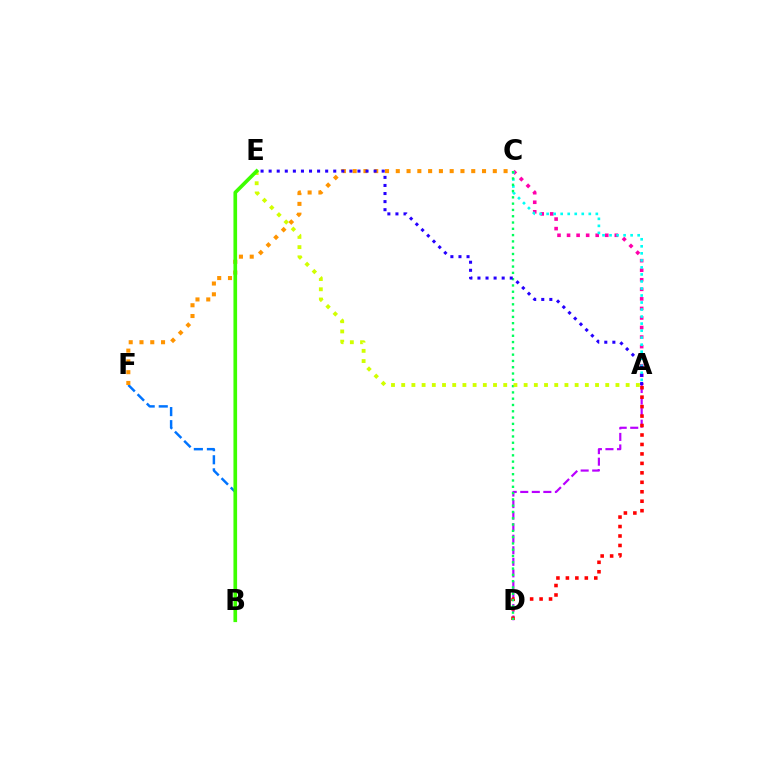{('B', 'F'): [{'color': '#0074ff', 'line_style': 'dashed', 'thickness': 1.78}], ('A', 'D'): [{'color': '#b900ff', 'line_style': 'dashed', 'thickness': 1.57}, {'color': '#ff0000', 'line_style': 'dotted', 'thickness': 2.57}], ('A', 'C'): [{'color': '#ff00ac', 'line_style': 'dotted', 'thickness': 2.6}, {'color': '#00fff6', 'line_style': 'dotted', 'thickness': 1.91}], ('C', 'F'): [{'color': '#ff9400', 'line_style': 'dotted', 'thickness': 2.93}], ('C', 'D'): [{'color': '#00ff5c', 'line_style': 'dotted', 'thickness': 1.71}], ('A', 'E'): [{'color': '#2500ff', 'line_style': 'dotted', 'thickness': 2.19}, {'color': '#d1ff00', 'line_style': 'dotted', 'thickness': 2.77}], ('B', 'E'): [{'color': '#3dff00', 'line_style': 'solid', 'thickness': 2.63}]}